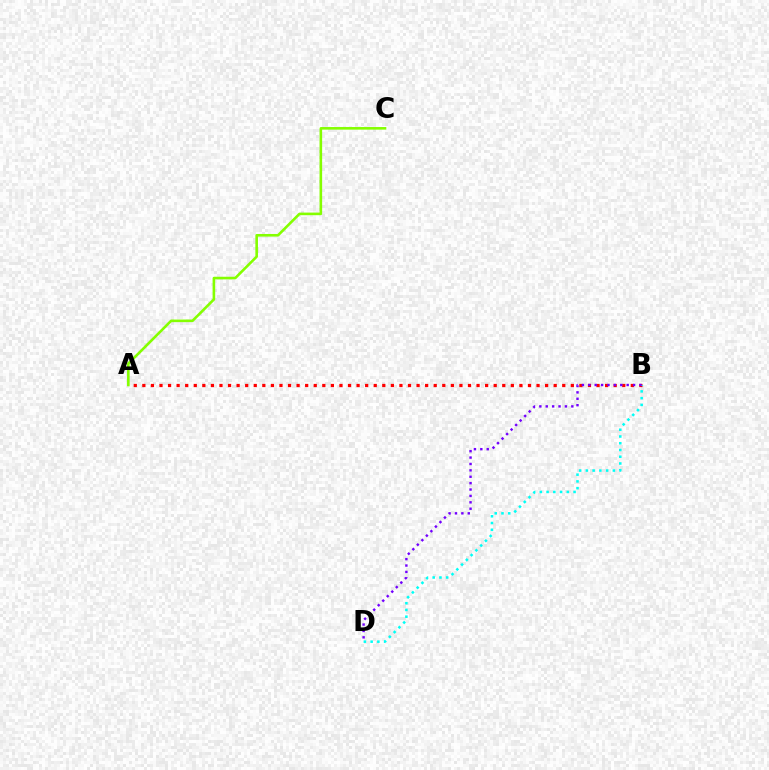{('A', 'B'): [{'color': '#ff0000', 'line_style': 'dotted', 'thickness': 2.33}], ('B', 'D'): [{'color': '#00fff6', 'line_style': 'dotted', 'thickness': 1.83}, {'color': '#7200ff', 'line_style': 'dotted', 'thickness': 1.74}], ('A', 'C'): [{'color': '#84ff00', 'line_style': 'solid', 'thickness': 1.88}]}